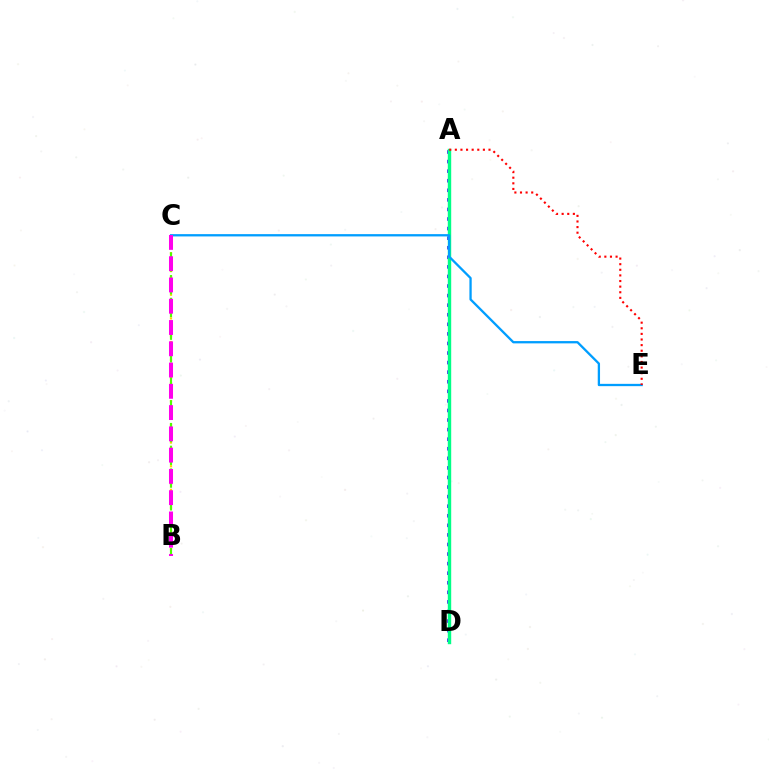{('A', 'D'): [{'color': '#3700ff', 'line_style': 'dotted', 'thickness': 2.6}, {'color': '#00ff86', 'line_style': 'solid', 'thickness': 2.45}], ('B', 'C'): [{'color': '#ffd500', 'line_style': 'dotted', 'thickness': 1.61}, {'color': '#4fff00', 'line_style': 'dashed', 'thickness': 1.55}, {'color': '#ff00ed', 'line_style': 'dashed', 'thickness': 2.89}], ('C', 'E'): [{'color': '#009eff', 'line_style': 'solid', 'thickness': 1.66}], ('A', 'E'): [{'color': '#ff0000', 'line_style': 'dotted', 'thickness': 1.52}]}